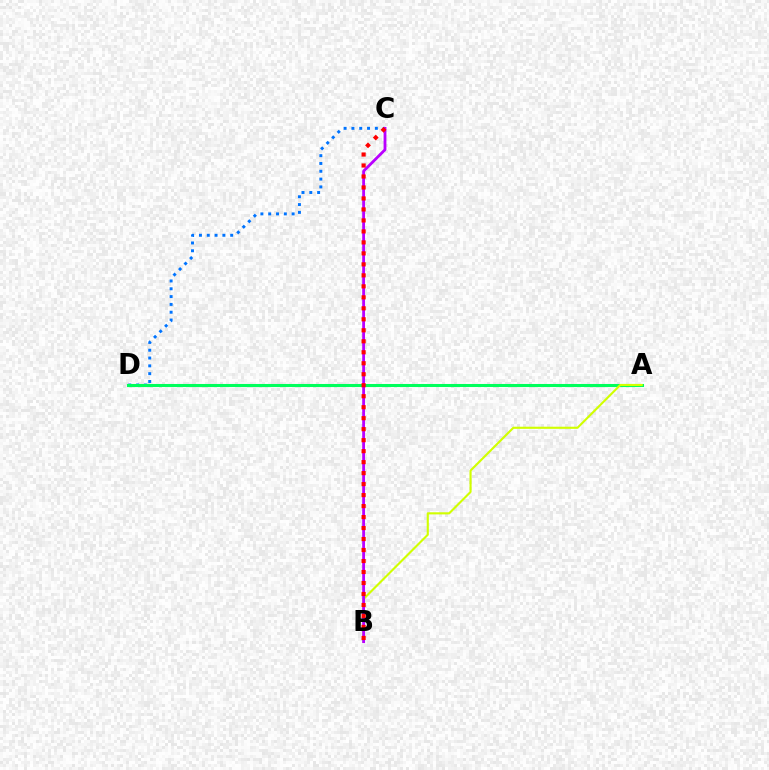{('C', 'D'): [{'color': '#0074ff', 'line_style': 'dotted', 'thickness': 2.12}], ('A', 'D'): [{'color': '#00ff5c', 'line_style': 'solid', 'thickness': 2.2}], ('A', 'B'): [{'color': '#d1ff00', 'line_style': 'solid', 'thickness': 1.53}], ('B', 'C'): [{'color': '#b900ff', 'line_style': 'solid', 'thickness': 2.03}, {'color': '#ff0000', 'line_style': 'dotted', 'thickness': 2.99}]}